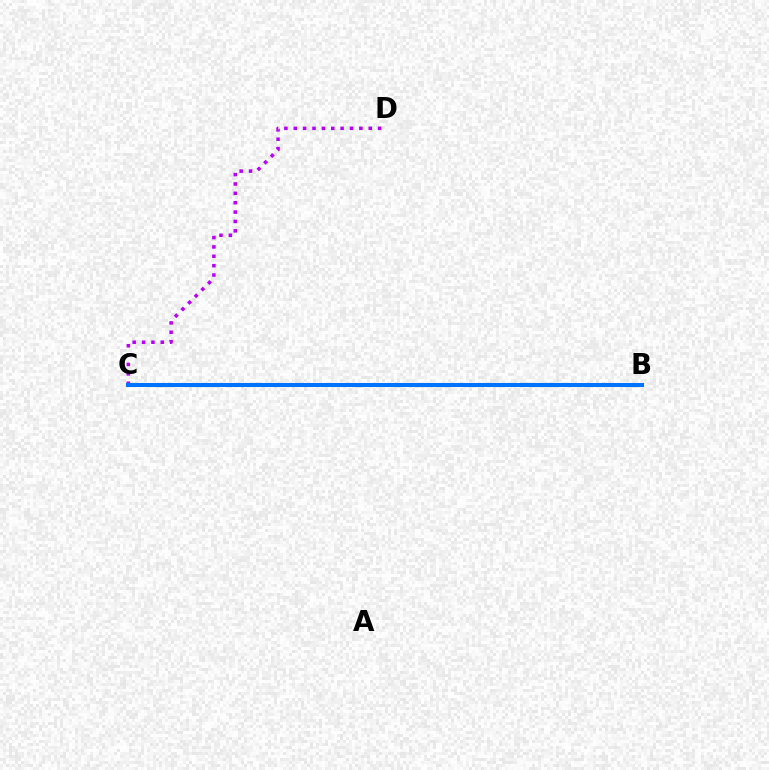{('B', 'C'): [{'color': '#d1ff00', 'line_style': 'dotted', 'thickness': 2.17}, {'color': '#ff0000', 'line_style': 'dashed', 'thickness': 1.98}, {'color': '#00ff5c', 'line_style': 'dashed', 'thickness': 2.87}, {'color': '#0074ff', 'line_style': 'solid', 'thickness': 2.92}], ('C', 'D'): [{'color': '#b900ff', 'line_style': 'dotted', 'thickness': 2.55}]}